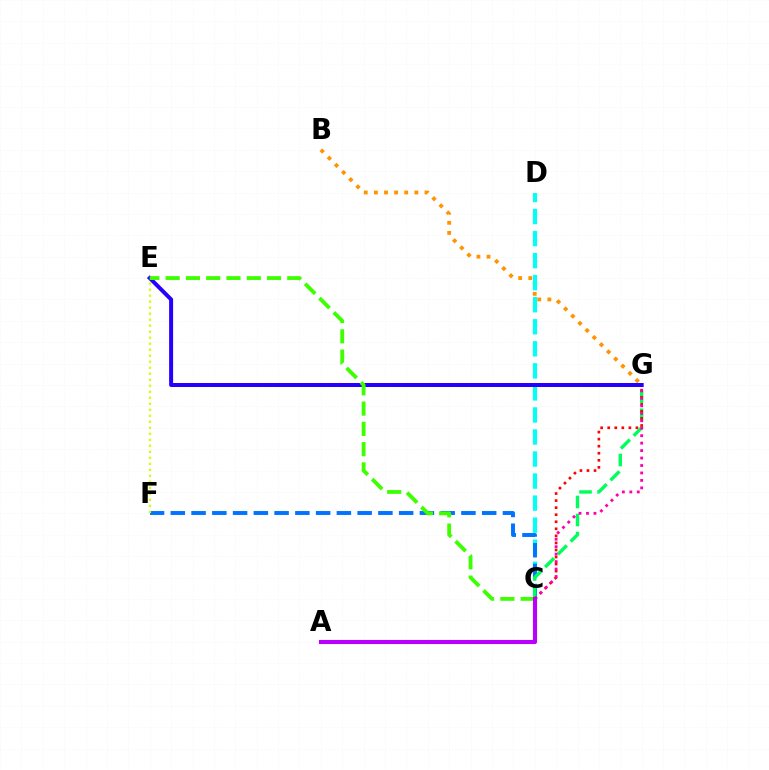{('B', 'G'): [{'color': '#ff9400', 'line_style': 'dotted', 'thickness': 2.75}], ('C', 'D'): [{'color': '#00fff6', 'line_style': 'dashed', 'thickness': 2.99}], ('C', 'F'): [{'color': '#0074ff', 'line_style': 'dashed', 'thickness': 2.82}], ('C', 'G'): [{'color': '#00ff5c', 'line_style': 'dashed', 'thickness': 2.45}, {'color': '#ff0000', 'line_style': 'dotted', 'thickness': 1.92}, {'color': '#ff00ac', 'line_style': 'dotted', 'thickness': 2.03}], ('E', 'F'): [{'color': '#d1ff00', 'line_style': 'dotted', 'thickness': 1.63}], ('E', 'G'): [{'color': '#2500ff', 'line_style': 'solid', 'thickness': 2.87}], ('C', 'E'): [{'color': '#3dff00', 'line_style': 'dashed', 'thickness': 2.76}], ('A', 'C'): [{'color': '#b900ff', 'line_style': 'solid', 'thickness': 2.95}]}